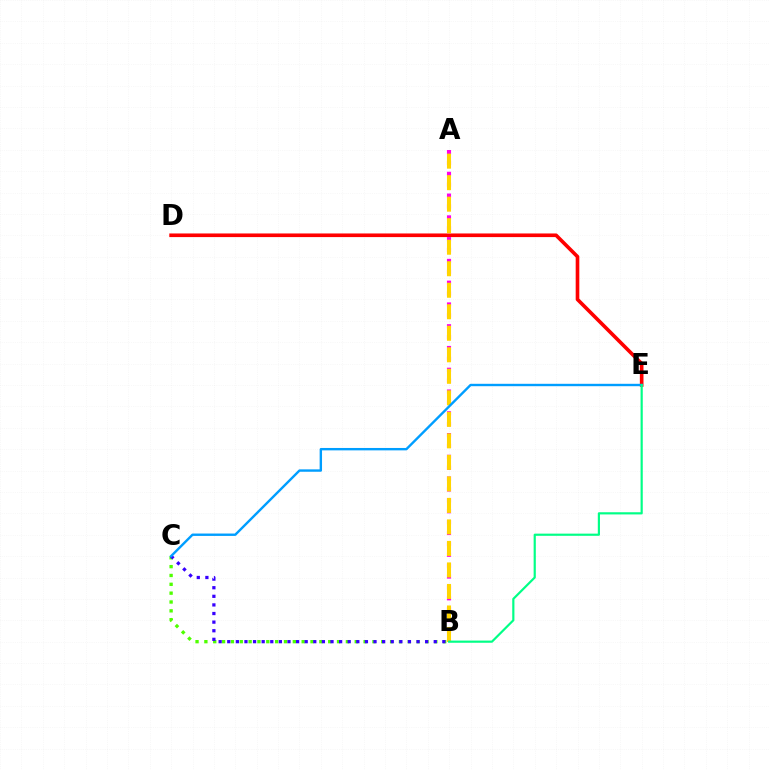{('B', 'C'): [{'color': '#4fff00', 'line_style': 'dotted', 'thickness': 2.4}, {'color': '#3700ff', 'line_style': 'dotted', 'thickness': 2.34}], ('D', 'E'): [{'color': '#ff0000', 'line_style': 'solid', 'thickness': 2.62}], ('A', 'B'): [{'color': '#ff00ed', 'line_style': 'dotted', 'thickness': 2.96}, {'color': '#ffd500', 'line_style': 'dashed', 'thickness': 2.92}], ('C', 'E'): [{'color': '#009eff', 'line_style': 'solid', 'thickness': 1.72}], ('B', 'E'): [{'color': '#00ff86', 'line_style': 'solid', 'thickness': 1.57}]}